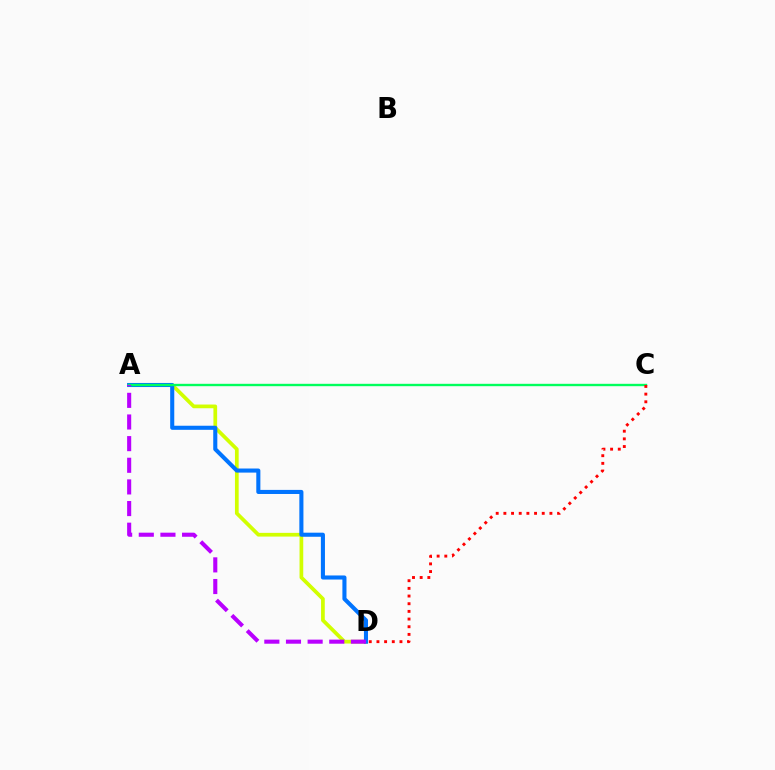{('A', 'D'): [{'color': '#d1ff00', 'line_style': 'solid', 'thickness': 2.67}, {'color': '#0074ff', 'line_style': 'solid', 'thickness': 2.94}, {'color': '#b900ff', 'line_style': 'dashed', 'thickness': 2.94}], ('A', 'C'): [{'color': '#00ff5c', 'line_style': 'solid', 'thickness': 1.71}], ('C', 'D'): [{'color': '#ff0000', 'line_style': 'dotted', 'thickness': 2.08}]}